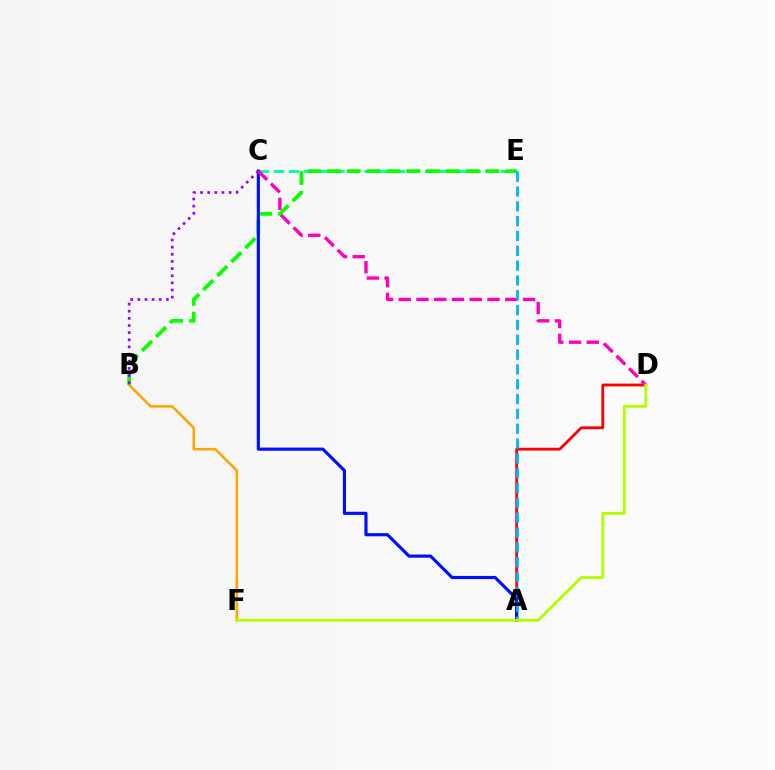{('C', 'E'): [{'color': '#00ff9d', 'line_style': 'dashed', 'thickness': 2.05}], ('A', 'D'): [{'color': '#ff0000', 'line_style': 'solid', 'thickness': 2.03}], ('B', 'F'): [{'color': '#ffa500', 'line_style': 'solid', 'thickness': 1.85}], ('B', 'E'): [{'color': '#08ff00', 'line_style': 'dashed', 'thickness': 2.69}], ('A', 'C'): [{'color': '#0010ff', 'line_style': 'solid', 'thickness': 2.27}], ('C', 'D'): [{'color': '#ff00bd', 'line_style': 'dashed', 'thickness': 2.41}], ('A', 'E'): [{'color': '#00b5ff', 'line_style': 'dashed', 'thickness': 2.01}], ('D', 'F'): [{'color': '#b3ff00', 'line_style': 'solid', 'thickness': 2.08}], ('B', 'C'): [{'color': '#9b00ff', 'line_style': 'dotted', 'thickness': 1.94}]}